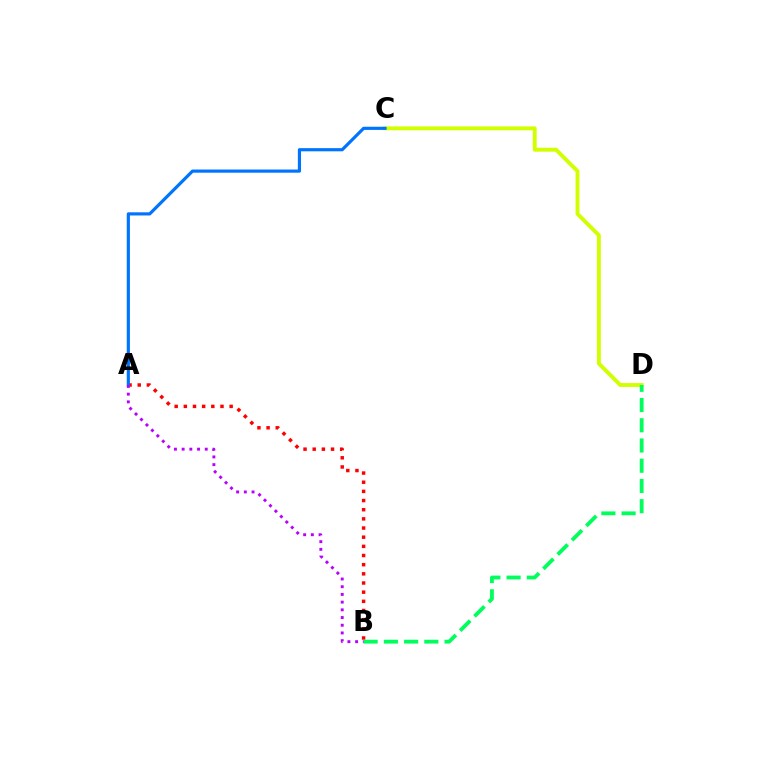{('A', 'B'): [{'color': '#ff0000', 'line_style': 'dotted', 'thickness': 2.49}, {'color': '#b900ff', 'line_style': 'dotted', 'thickness': 2.09}], ('C', 'D'): [{'color': '#d1ff00', 'line_style': 'solid', 'thickness': 2.8}], ('A', 'C'): [{'color': '#0074ff', 'line_style': 'solid', 'thickness': 2.28}], ('B', 'D'): [{'color': '#00ff5c', 'line_style': 'dashed', 'thickness': 2.75}]}